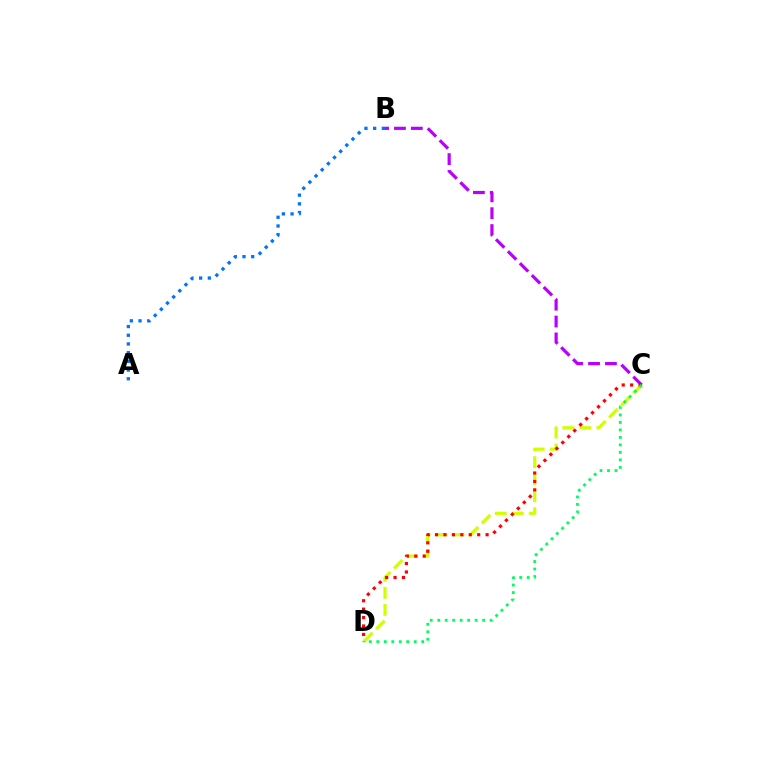{('A', 'B'): [{'color': '#0074ff', 'line_style': 'dotted', 'thickness': 2.36}], ('C', 'D'): [{'color': '#d1ff00', 'line_style': 'dashed', 'thickness': 2.31}, {'color': '#ff0000', 'line_style': 'dotted', 'thickness': 2.29}, {'color': '#00ff5c', 'line_style': 'dotted', 'thickness': 2.03}], ('B', 'C'): [{'color': '#b900ff', 'line_style': 'dashed', 'thickness': 2.29}]}